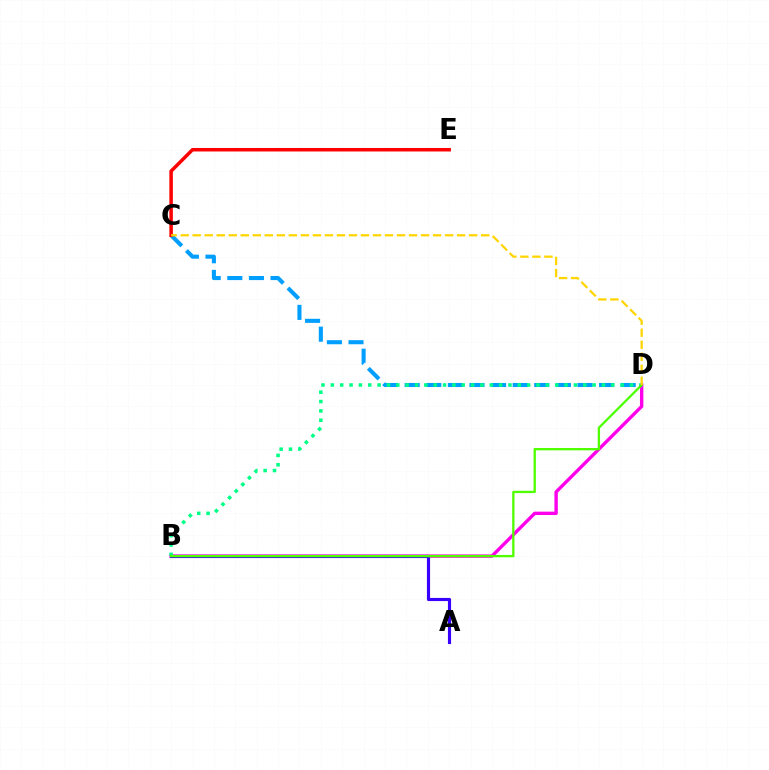{('C', 'D'): [{'color': '#009eff', 'line_style': 'dashed', 'thickness': 2.93}, {'color': '#ffd500', 'line_style': 'dashed', 'thickness': 1.63}], ('B', 'D'): [{'color': '#ff00ed', 'line_style': 'solid', 'thickness': 2.44}, {'color': '#00ff86', 'line_style': 'dotted', 'thickness': 2.54}, {'color': '#4fff00', 'line_style': 'solid', 'thickness': 1.67}], ('A', 'B'): [{'color': '#3700ff', 'line_style': 'solid', 'thickness': 2.26}], ('C', 'E'): [{'color': '#ff0000', 'line_style': 'solid', 'thickness': 2.52}]}